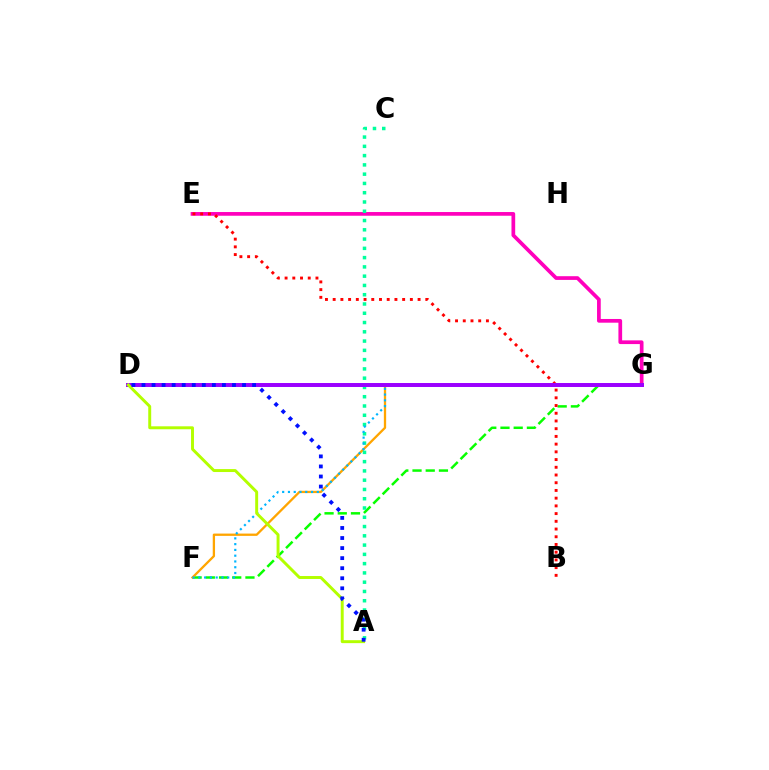{('E', 'G'): [{'color': '#ff00bd', 'line_style': 'solid', 'thickness': 2.67}], ('F', 'G'): [{'color': '#08ff00', 'line_style': 'dashed', 'thickness': 1.79}, {'color': '#ffa500', 'line_style': 'solid', 'thickness': 1.65}, {'color': '#00b5ff', 'line_style': 'dotted', 'thickness': 1.57}], ('B', 'E'): [{'color': '#ff0000', 'line_style': 'dotted', 'thickness': 2.1}], ('A', 'C'): [{'color': '#00ff9d', 'line_style': 'dotted', 'thickness': 2.52}], ('D', 'G'): [{'color': '#9b00ff', 'line_style': 'solid', 'thickness': 2.86}], ('A', 'D'): [{'color': '#b3ff00', 'line_style': 'solid', 'thickness': 2.12}, {'color': '#0010ff', 'line_style': 'dotted', 'thickness': 2.73}]}